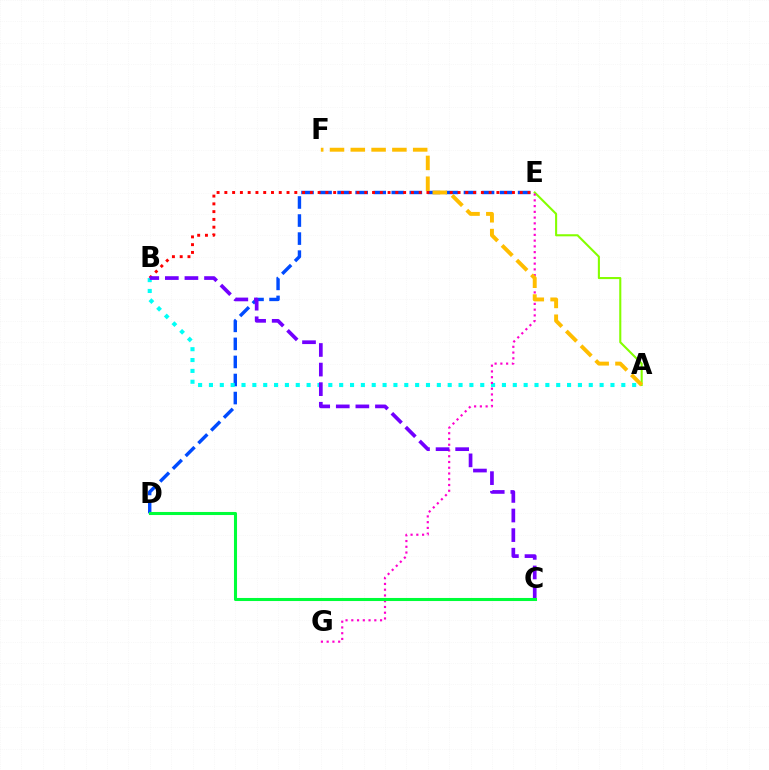{('D', 'E'): [{'color': '#004bff', 'line_style': 'dashed', 'thickness': 2.45}], ('B', 'E'): [{'color': '#ff0000', 'line_style': 'dotted', 'thickness': 2.11}], ('A', 'B'): [{'color': '#00fff6', 'line_style': 'dotted', 'thickness': 2.95}], ('A', 'E'): [{'color': '#84ff00', 'line_style': 'solid', 'thickness': 1.51}], ('E', 'G'): [{'color': '#ff00cf', 'line_style': 'dotted', 'thickness': 1.56}], ('B', 'C'): [{'color': '#7200ff', 'line_style': 'dashed', 'thickness': 2.66}], ('C', 'D'): [{'color': '#00ff39', 'line_style': 'solid', 'thickness': 2.21}], ('A', 'F'): [{'color': '#ffbd00', 'line_style': 'dashed', 'thickness': 2.83}]}